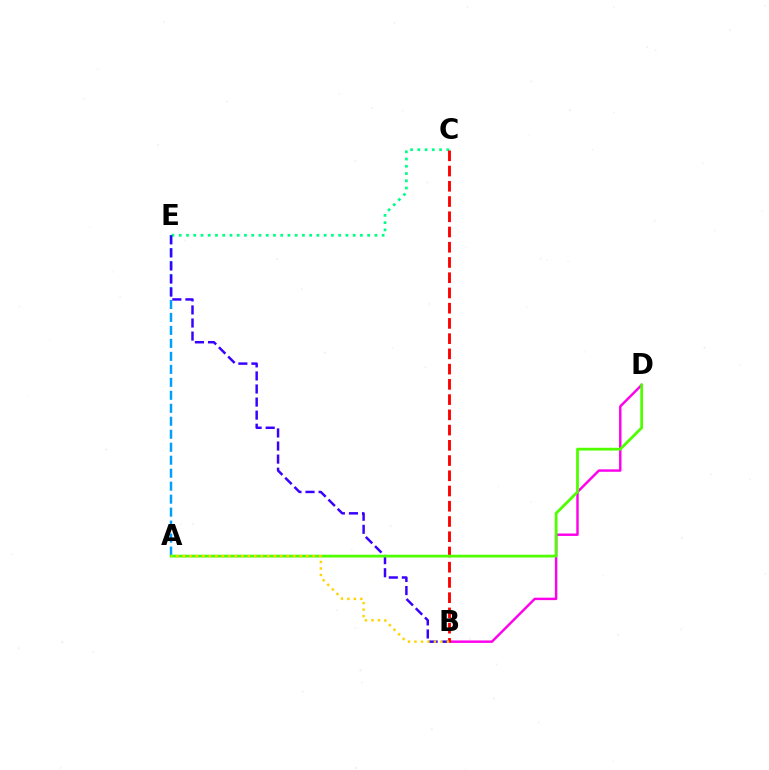{('A', 'E'): [{'color': '#009eff', 'line_style': 'dashed', 'thickness': 1.76}], ('B', 'D'): [{'color': '#ff00ed', 'line_style': 'solid', 'thickness': 1.76}], ('C', 'E'): [{'color': '#00ff86', 'line_style': 'dotted', 'thickness': 1.97}], ('B', 'E'): [{'color': '#3700ff', 'line_style': 'dashed', 'thickness': 1.78}], ('B', 'C'): [{'color': '#ff0000', 'line_style': 'dashed', 'thickness': 2.07}], ('A', 'D'): [{'color': '#4fff00', 'line_style': 'solid', 'thickness': 2.0}], ('A', 'B'): [{'color': '#ffd500', 'line_style': 'dotted', 'thickness': 1.76}]}